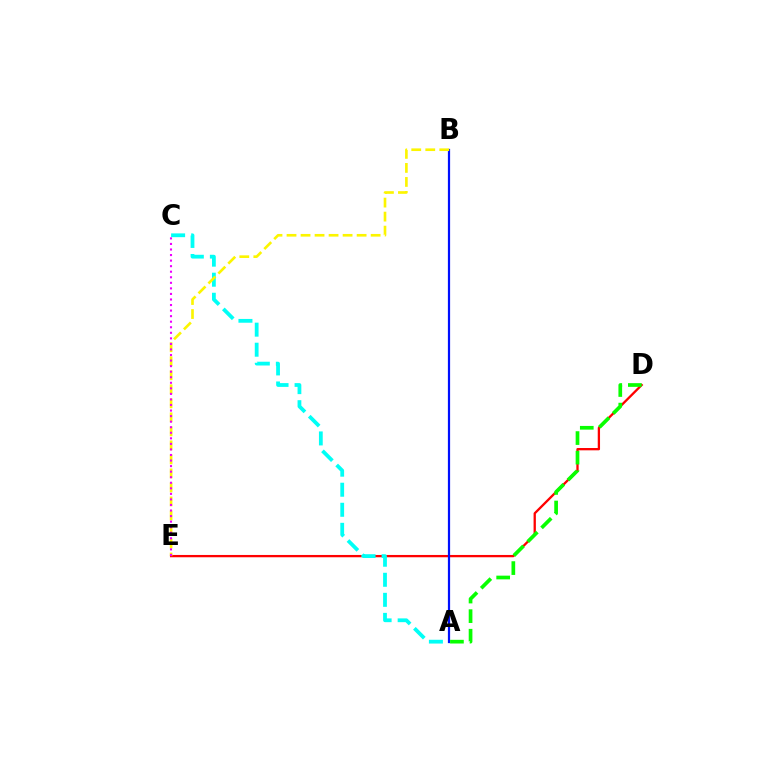{('D', 'E'): [{'color': '#ff0000', 'line_style': 'solid', 'thickness': 1.66}], ('A', 'C'): [{'color': '#00fff6', 'line_style': 'dashed', 'thickness': 2.72}], ('A', 'B'): [{'color': '#0010ff', 'line_style': 'solid', 'thickness': 1.6}], ('B', 'E'): [{'color': '#fcf500', 'line_style': 'dashed', 'thickness': 1.9}], ('C', 'E'): [{'color': '#ee00ff', 'line_style': 'dotted', 'thickness': 1.51}], ('A', 'D'): [{'color': '#08ff00', 'line_style': 'dashed', 'thickness': 2.66}]}